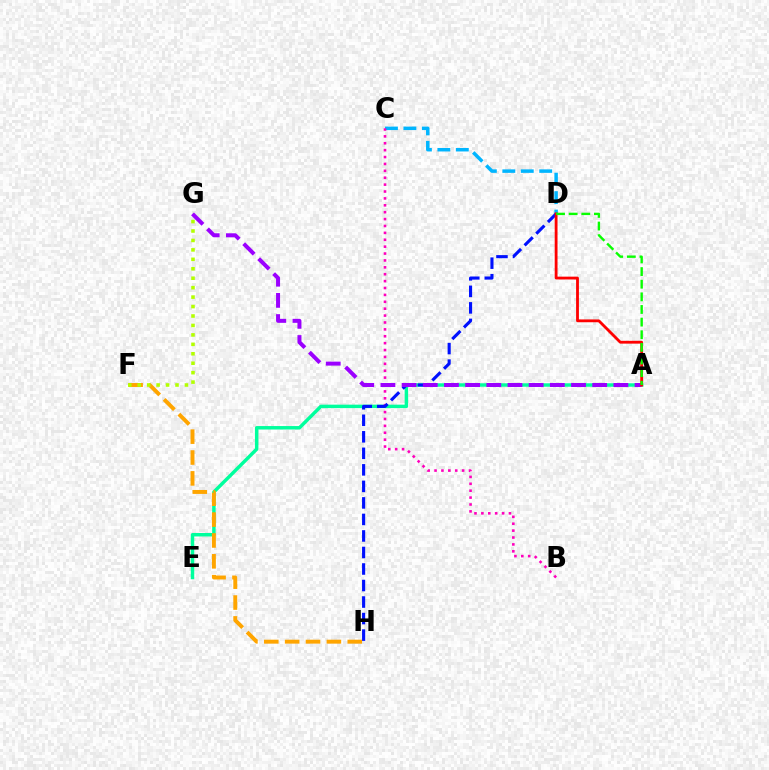{('C', 'D'): [{'color': '#00b5ff', 'line_style': 'dashed', 'thickness': 2.51}], ('A', 'E'): [{'color': '#00ff9d', 'line_style': 'solid', 'thickness': 2.49}], ('F', 'H'): [{'color': '#ffa500', 'line_style': 'dashed', 'thickness': 2.83}], ('F', 'G'): [{'color': '#b3ff00', 'line_style': 'dotted', 'thickness': 2.57}], ('B', 'C'): [{'color': '#ff00bd', 'line_style': 'dotted', 'thickness': 1.87}], ('D', 'H'): [{'color': '#0010ff', 'line_style': 'dashed', 'thickness': 2.24}], ('A', 'G'): [{'color': '#9b00ff', 'line_style': 'dashed', 'thickness': 2.88}], ('A', 'D'): [{'color': '#ff0000', 'line_style': 'solid', 'thickness': 2.03}, {'color': '#08ff00', 'line_style': 'dashed', 'thickness': 1.72}]}